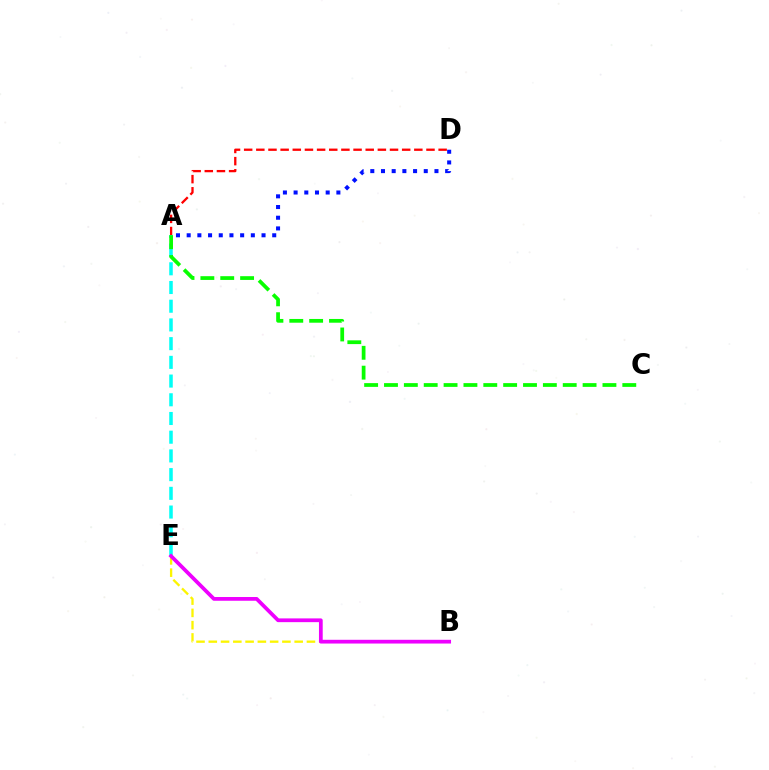{('B', 'E'): [{'color': '#fcf500', 'line_style': 'dashed', 'thickness': 1.67}, {'color': '#ee00ff', 'line_style': 'solid', 'thickness': 2.7}], ('A', 'D'): [{'color': '#ff0000', 'line_style': 'dashed', 'thickness': 1.65}, {'color': '#0010ff', 'line_style': 'dotted', 'thickness': 2.91}], ('A', 'E'): [{'color': '#00fff6', 'line_style': 'dashed', 'thickness': 2.54}], ('A', 'C'): [{'color': '#08ff00', 'line_style': 'dashed', 'thickness': 2.7}]}